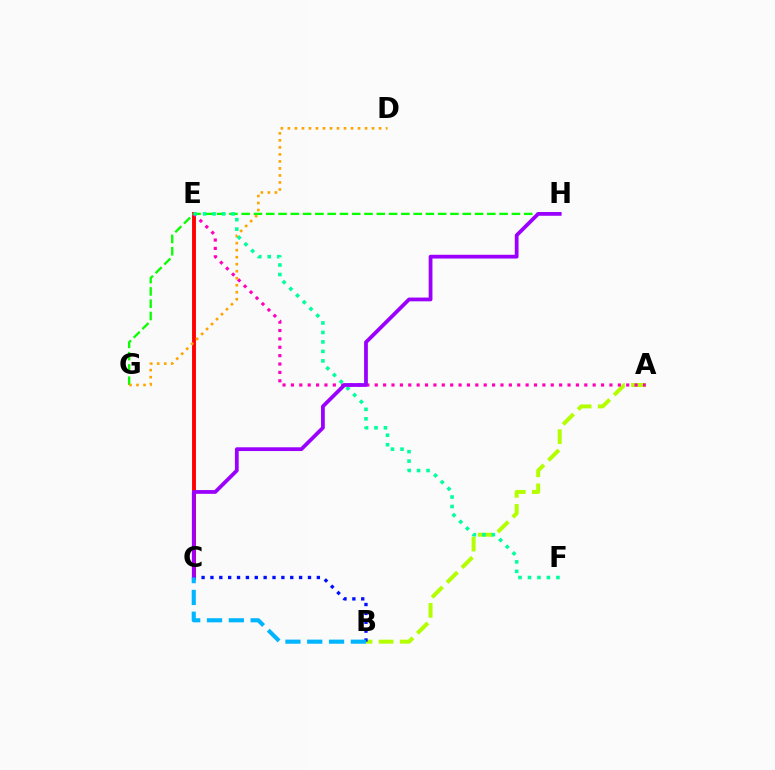{('A', 'B'): [{'color': '#b3ff00', 'line_style': 'dashed', 'thickness': 2.86}], ('C', 'E'): [{'color': '#ff0000', 'line_style': 'solid', 'thickness': 2.8}], ('G', 'H'): [{'color': '#08ff00', 'line_style': 'dashed', 'thickness': 1.67}], ('A', 'E'): [{'color': '#ff00bd', 'line_style': 'dotted', 'thickness': 2.28}], ('D', 'G'): [{'color': '#ffa500', 'line_style': 'dotted', 'thickness': 1.91}], ('B', 'C'): [{'color': '#0010ff', 'line_style': 'dotted', 'thickness': 2.41}, {'color': '#00b5ff', 'line_style': 'dashed', 'thickness': 2.96}], ('E', 'F'): [{'color': '#00ff9d', 'line_style': 'dotted', 'thickness': 2.58}], ('C', 'H'): [{'color': '#9b00ff', 'line_style': 'solid', 'thickness': 2.71}]}